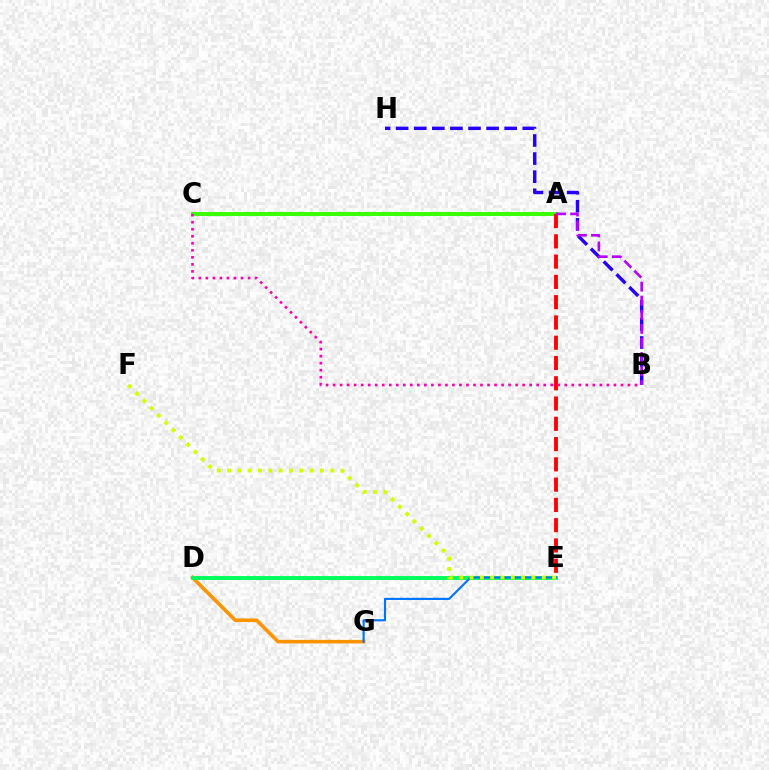{('D', 'G'): [{'color': '#ff9400', 'line_style': 'solid', 'thickness': 2.59}], ('A', 'C'): [{'color': '#00fff6', 'line_style': 'solid', 'thickness': 2.82}, {'color': '#3dff00', 'line_style': 'solid', 'thickness': 2.76}], ('A', 'E'): [{'color': '#ff0000', 'line_style': 'dashed', 'thickness': 2.75}], ('B', 'H'): [{'color': '#2500ff', 'line_style': 'dashed', 'thickness': 2.46}], ('D', 'E'): [{'color': '#00ff5c', 'line_style': 'solid', 'thickness': 2.8}], ('B', 'C'): [{'color': '#ff00ac', 'line_style': 'dotted', 'thickness': 1.91}], ('E', 'G'): [{'color': '#0074ff', 'line_style': 'solid', 'thickness': 1.54}], ('A', 'B'): [{'color': '#b900ff', 'line_style': 'dashed', 'thickness': 1.91}], ('E', 'F'): [{'color': '#d1ff00', 'line_style': 'dotted', 'thickness': 2.8}]}